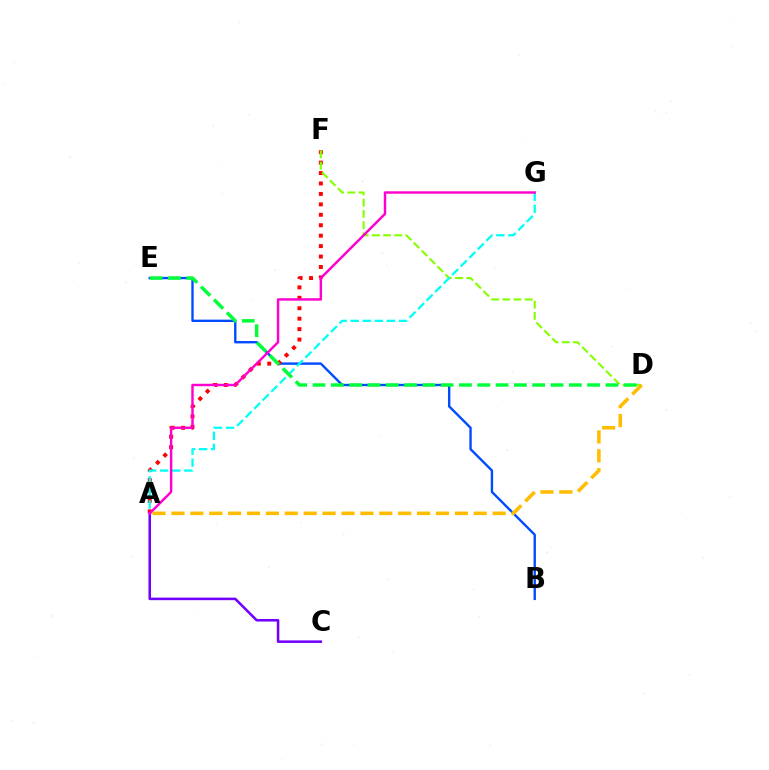{('B', 'E'): [{'color': '#004bff', 'line_style': 'solid', 'thickness': 1.71}], ('A', 'F'): [{'color': '#ff0000', 'line_style': 'dotted', 'thickness': 2.84}], ('D', 'F'): [{'color': '#84ff00', 'line_style': 'dashed', 'thickness': 1.52}], ('A', 'C'): [{'color': '#7200ff', 'line_style': 'solid', 'thickness': 1.83}], ('A', 'G'): [{'color': '#00fff6', 'line_style': 'dashed', 'thickness': 1.64}, {'color': '#ff00cf', 'line_style': 'solid', 'thickness': 1.76}], ('D', 'E'): [{'color': '#00ff39', 'line_style': 'dashed', 'thickness': 2.49}], ('A', 'D'): [{'color': '#ffbd00', 'line_style': 'dashed', 'thickness': 2.57}]}